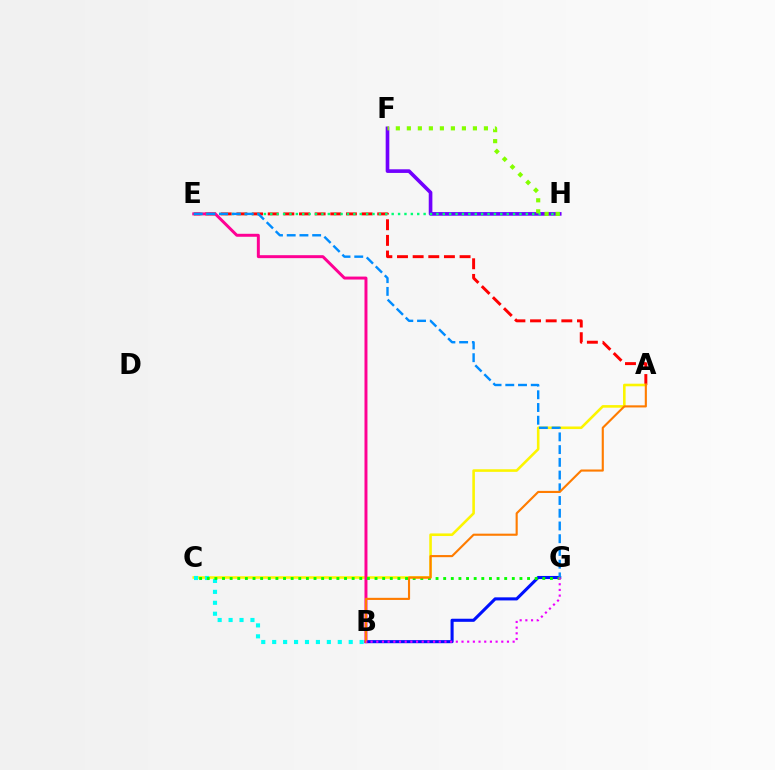{('B', 'G'): [{'color': '#0010ff', 'line_style': 'solid', 'thickness': 2.22}, {'color': '#ee00ff', 'line_style': 'dotted', 'thickness': 1.54}], ('F', 'H'): [{'color': '#7200ff', 'line_style': 'solid', 'thickness': 2.62}, {'color': '#84ff00', 'line_style': 'dotted', 'thickness': 2.99}], ('A', 'E'): [{'color': '#ff0000', 'line_style': 'dashed', 'thickness': 2.13}], ('A', 'C'): [{'color': '#fcf500', 'line_style': 'solid', 'thickness': 1.86}], ('B', 'E'): [{'color': '#ff0094', 'line_style': 'solid', 'thickness': 2.14}], ('E', 'H'): [{'color': '#00ff74', 'line_style': 'dotted', 'thickness': 1.74}], ('E', 'G'): [{'color': '#008cff', 'line_style': 'dashed', 'thickness': 1.73}], ('B', 'C'): [{'color': '#00fff6', 'line_style': 'dotted', 'thickness': 2.97}], ('C', 'G'): [{'color': '#08ff00', 'line_style': 'dotted', 'thickness': 2.07}], ('A', 'B'): [{'color': '#ff7c00', 'line_style': 'solid', 'thickness': 1.53}]}